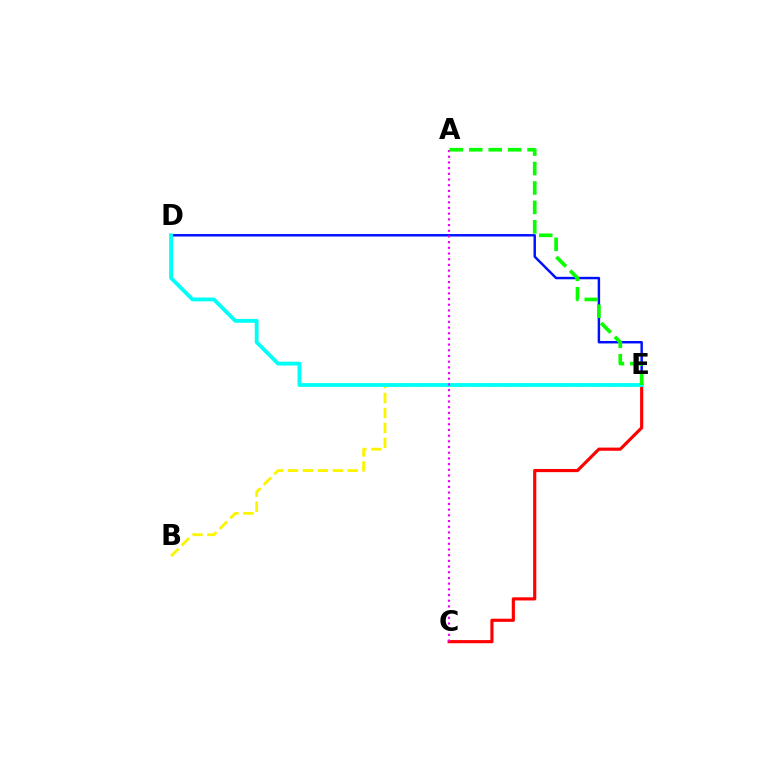{('D', 'E'): [{'color': '#0010ff', 'line_style': 'solid', 'thickness': 1.77}, {'color': '#00fff6', 'line_style': 'solid', 'thickness': 2.76}], ('C', 'E'): [{'color': '#ff0000', 'line_style': 'solid', 'thickness': 2.27}], ('B', 'E'): [{'color': '#fcf500', 'line_style': 'dashed', 'thickness': 2.03}], ('A', 'C'): [{'color': '#ee00ff', 'line_style': 'dotted', 'thickness': 1.55}], ('A', 'E'): [{'color': '#08ff00', 'line_style': 'dashed', 'thickness': 2.64}]}